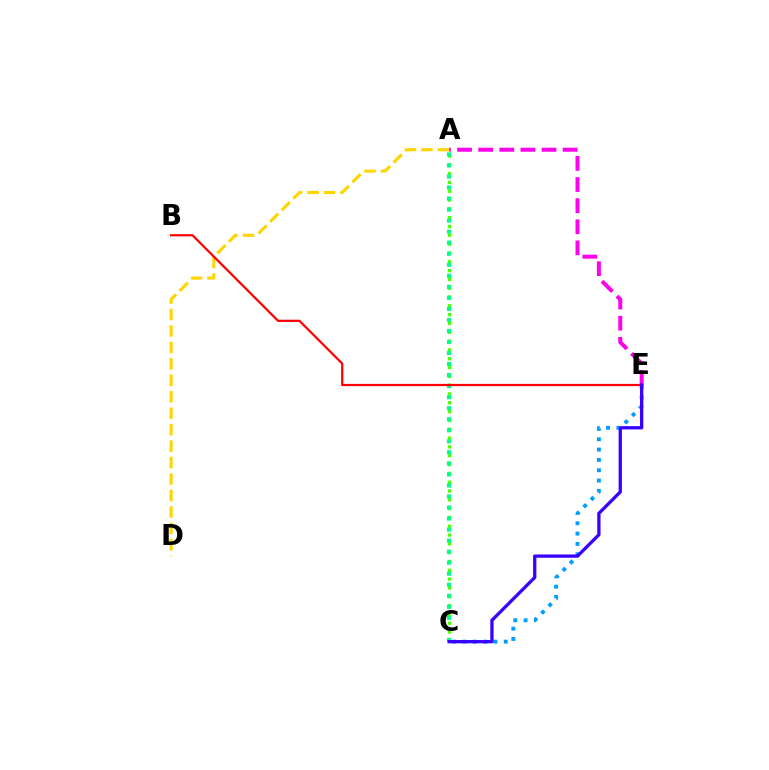{('C', 'E'): [{'color': '#009eff', 'line_style': 'dotted', 'thickness': 2.8}, {'color': '#3700ff', 'line_style': 'solid', 'thickness': 2.36}], ('A', 'D'): [{'color': '#ffd500', 'line_style': 'dashed', 'thickness': 2.23}], ('A', 'C'): [{'color': '#4fff00', 'line_style': 'dotted', 'thickness': 2.4}, {'color': '#00ff86', 'line_style': 'dotted', 'thickness': 3.0}], ('B', 'E'): [{'color': '#ff0000', 'line_style': 'solid', 'thickness': 1.61}], ('A', 'E'): [{'color': '#ff00ed', 'line_style': 'dashed', 'thickness': 2.87}]}